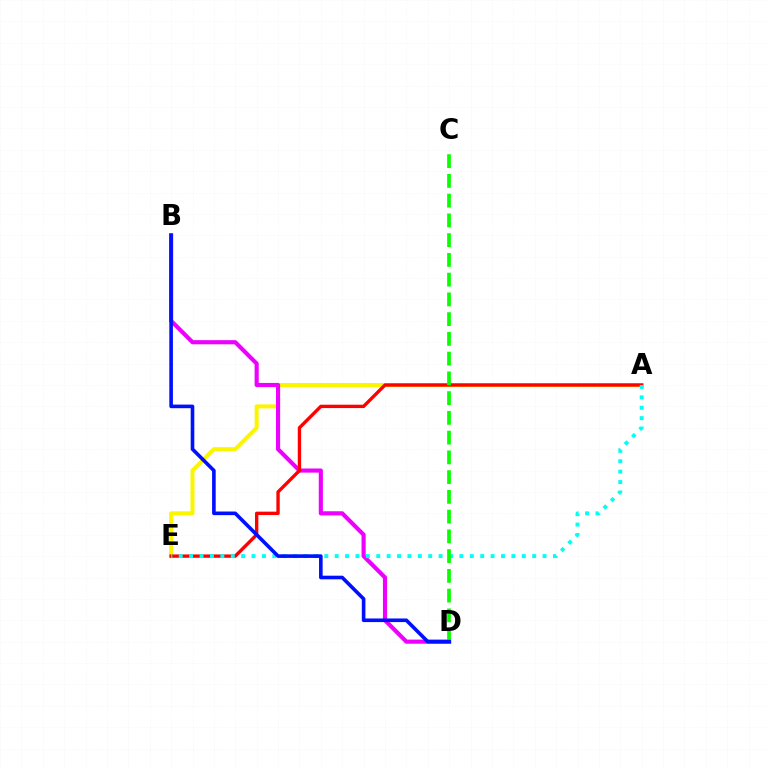{('A', 'E'): [{'color': '#fcf500', 'line_style': 'solid', 'thickness': 2.89}, {'color': '#ff0000', 'line_style': 'solid', 'thickness': 2.42}, {'color': '#00fff6', 'line_style': 'dotted', 'thickness': 2.82}], ('B', 'D'): [{'color': '#ee00ff', 'line_style': 'solid', 'thickness': 2.98}, {'color': '#0010ff', 'line_style': 'solid', 'thickness': 2.6}], ('C', 'D'): [{'color': '#08ff00', 'line_style': 'dashed', 'thickness': 2.68}]}